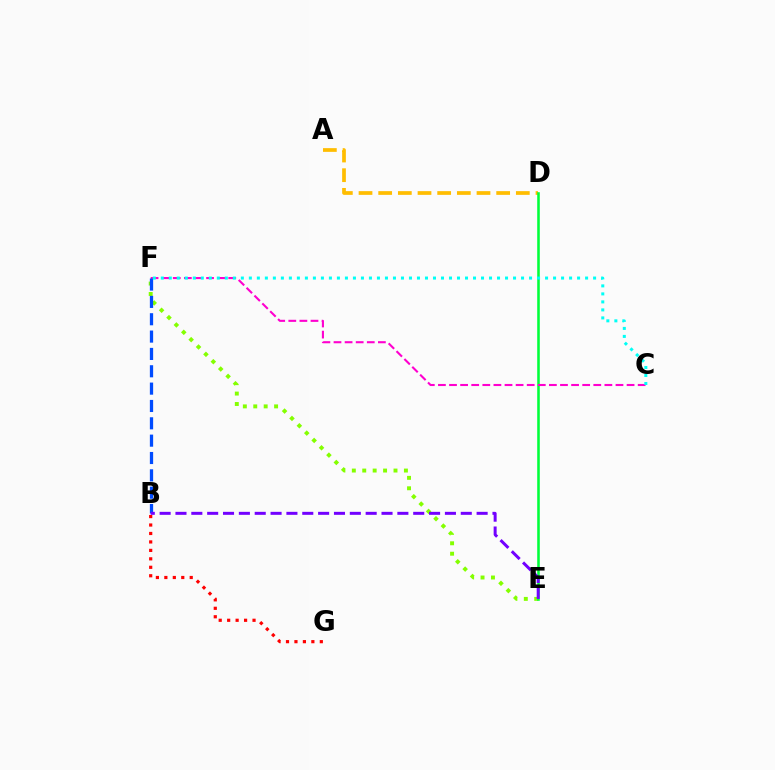{('A', 'D'): [{'color': '#ffbd00', 'line_style': 'dashed', 'thickness': 2.67}], ('E', 'F'): [{'color': '#84ff00', 'line_style': 'dotted', 'thickness': 2.83}], ('B', 'G'): [{'color': '#ff0000', 'line_style': 'dotted', 'thickness': 2.3}], ('D', 'E'): [{'color': '#00ff39', 'line_style': 'solid', 'thickness': 1.85}], ('C', 'F'): [{'color': '#ff00cf', 'line_style': 'dashed', 'thickness': 1.51}, {'color': '#00fff6', 'line_style': 'dotted', 'thickness': 2.18}], ('B', 'F'): [{'color': '#004bff', 'line_style': 'dashed', 'thickness': 2.36}], ('B', 'E'): [{'color': '#7200ff', 'line_style': 'dashed', 'thickness': 2.15}]}